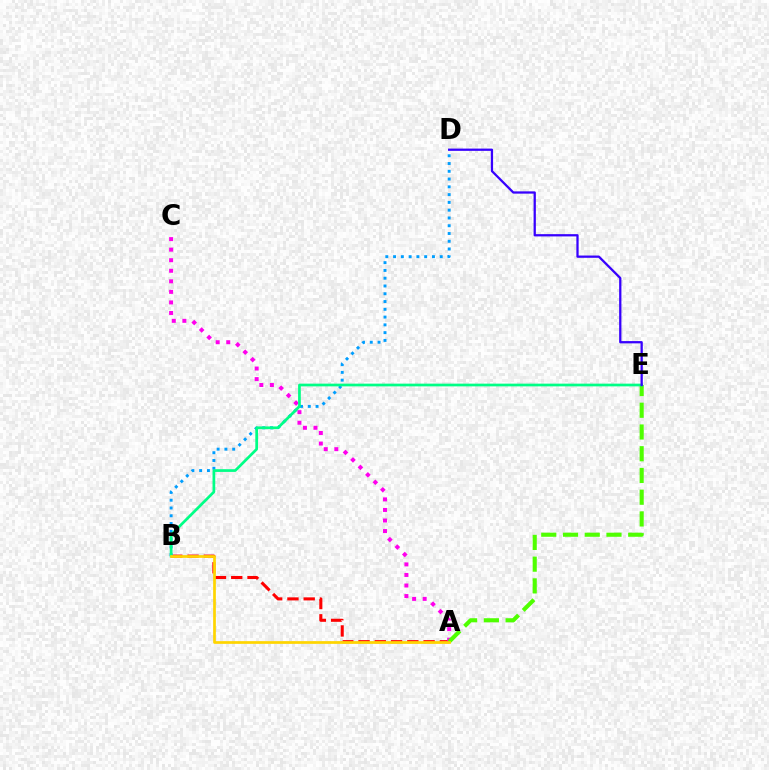{('A', 'B'): [{'color': '#ff0000', 'line_style': 'dashed', 'thickness': 2.21}, {'color': '#ffd500', 'line_style': 'solid', 'thickness': 1.95}], ('A', 'C'): [{'color': '#ff00ed', 'line_style': 'dotted', 'thickness': 2.87}], ('A', 'E'): [{'color': '#4fff00', 'line_style': 'dashed', 'thickness': 2.95}], ('B', 'D'): [{'color': '#009eff', 'line_style': 'dotted', 'thickness': 2.11}], ('B', 'E'): [{'color': '#00ff86', 'line_style': 'solid', 'thickness': 1.96}], ('D', 'E'): [{'color': '#3700ff', 'line_style': 'solid', 'thickness': 1.63}]}